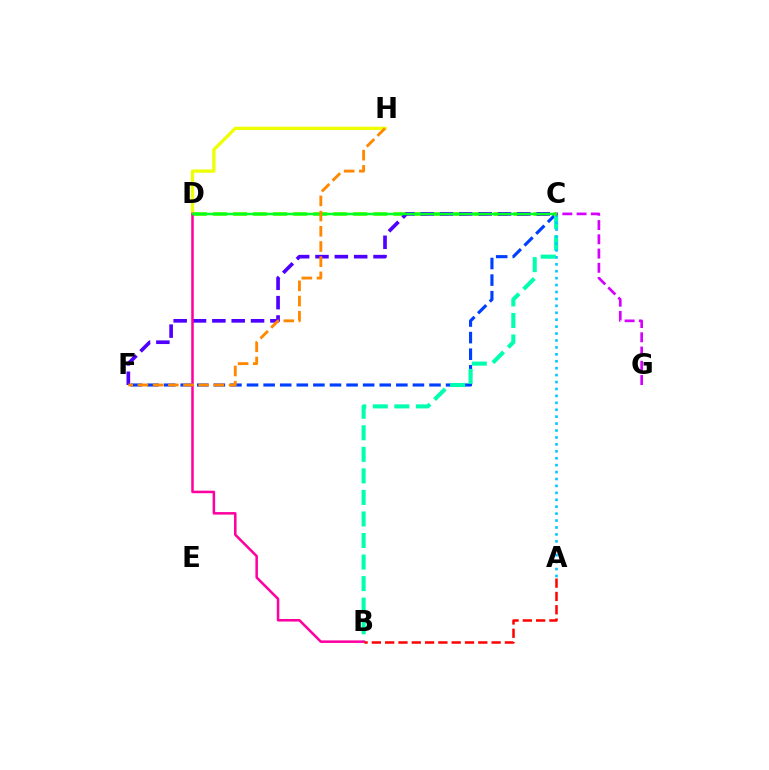{('C', 'F'): [{'color': '#003fff', 'line_style': 'dashed', 'thickness': 2.25}, {'color': '#4f00ff', 'line_style': 'dashed', 'thickness': 2.63}], ('B', 'C'): [{'color': '#00ffaf', 'line_style': 'dashed', 'thickness': 2.93}], ('A', 'C'): [{'color': '#00c7ff', 'line_style': 'dotted', 'thickness': 1.88}], ('D', 'H'): [{'color': '#eeff00', 'line_style': 'solid', 'thickness': 2.35}], ('C', 'D'): [{'color': '#66ff00', 'line_style': 'dashed', 'thickness': 2.72}, {'color': '#00ff27', 'line_style': 'solid', 'thickness': 1.8}], ('C', 'G'): [{'color': '#d600ff', 'line_style': 'dashed', 'thickness': 1.94}], ('B', 'D'): [{'color': '#ff00a0', 'line_style': 'solid', 'thickness': 1.82}], ('A', 'B'): [{'color': '#ff0000', 'line_style': 'dashed', 'thickness': 1.81}], ('F', 'H'): [{'color': '#ff8800', 'line_style': 'dashed', 'thickness': 2.06}]}